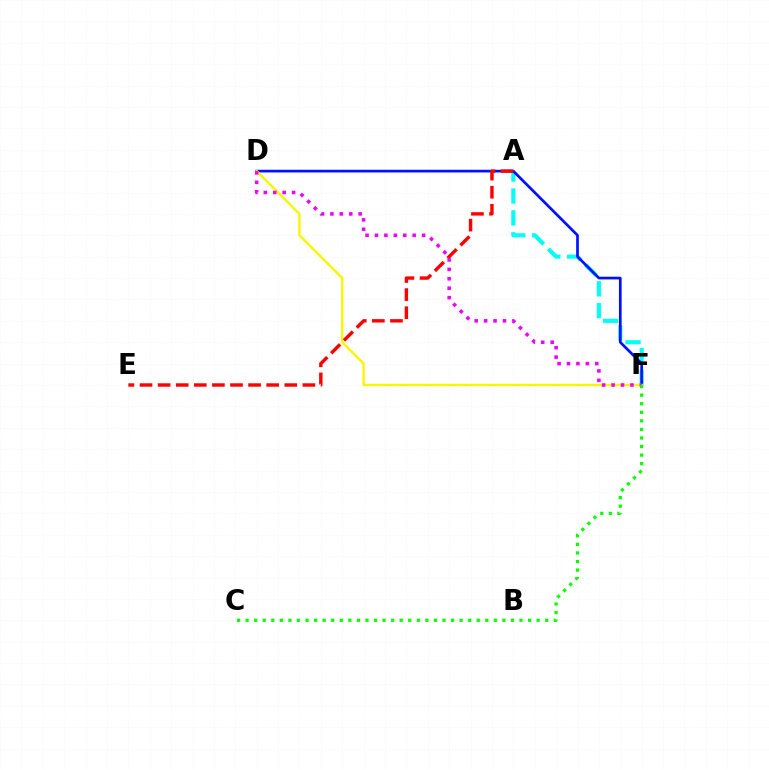{('A', 'F'): [{'color': '#00fff6', 'line_style': 'dashed', 'thickness': 2.97}], ('D', 'F'): [{'color': '#0010ff', 'line_style': 'solid', 'thickness': 1.94}, {'color': '#fcf500', 'line_style': 'solid', 'thickness': 1.72}, {'color': '#ee00ff', 'line_style': 'dotted', 'thickness': 2.56}], ('A', 'E'): [{'color': '#ff0000', 'line_style': 'dashed', 'thickness': 2.46}], ('C', 'F'): [{'color': '#08ff00', 'line_style': 'dotted', 'thickness': 2.33}]}